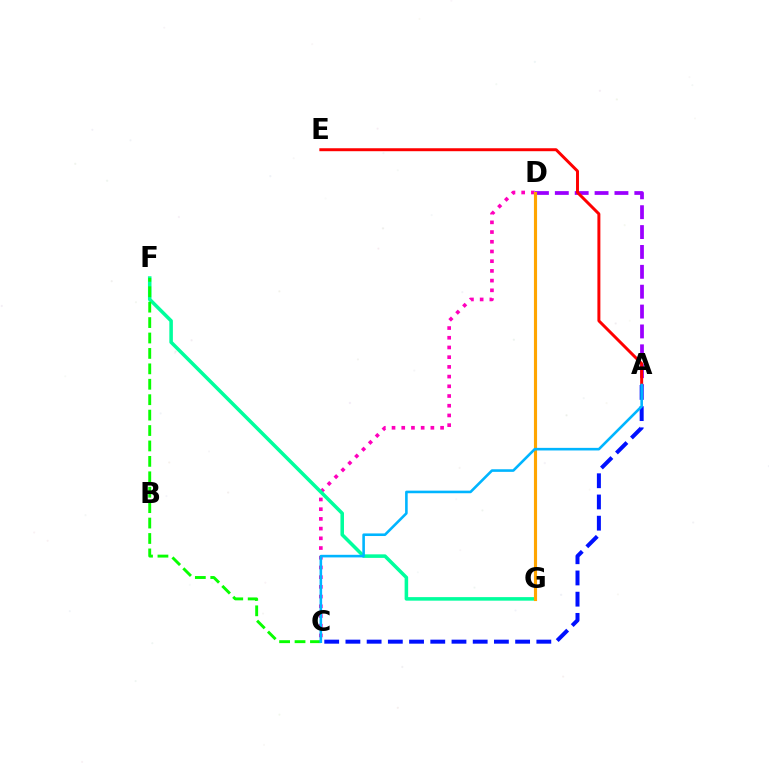{('C', 'D'): [{'color': '#ff00bd', 'line_style': 'dotted', 'thickness': 2.64}], ('A', 'D'): [{'color': '#9b00ff', 'line_style': 'dashed', 'thickness': 2.7}], ('A', 'E'): [{'color': '#ff0000', 'line_style': 'solid', 'thickness': 2.13}], ('D', 'G'): [{'color': '#b3ff00', 'line_style': 'dotted', 'thickness': 2.06}, {'color': '#ffa500', 'line_style': 'solid', 'thickness': 2.26}], ('F', 'G'): [{'color': '#00ff9d', 'line_style': 'solid', 'thickness': 2.55}], ('C', 'F'): [{'color': '#08ff00', 'line_style': 'dashed', 'thickness': 2.1}], ('A', 'C'): [{'color': '#0010ff', 'line_style': 'dashed', 'thickness': 2.88}, {'color': '#00b5ff', 'line_style': 'solid', 'thickness': 1.87}]}